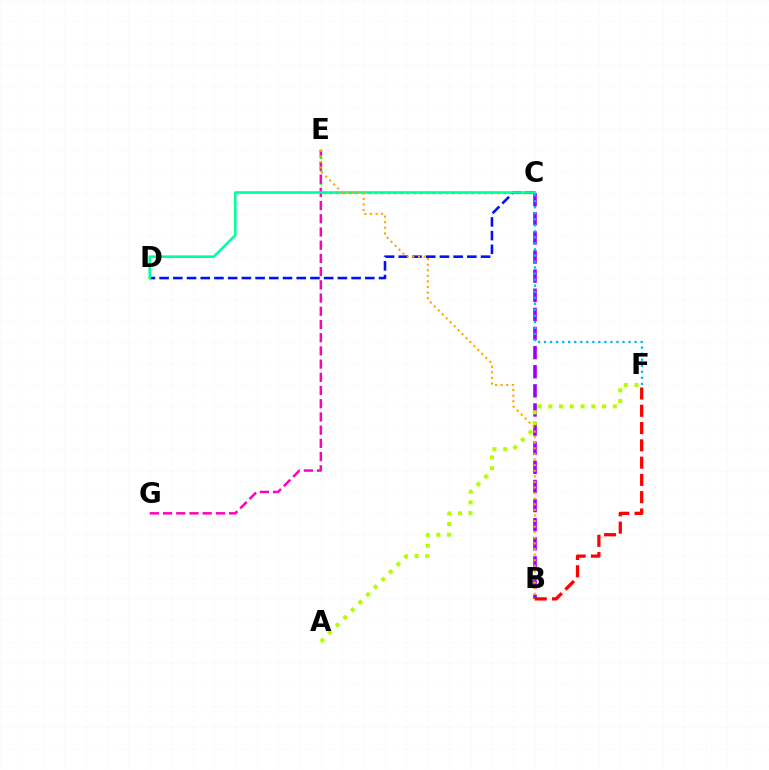{('B', 'C'): [{'color': '#9b00ff', 'line_style': 'dashed', 'thickness': 2.6}], ('C', 'E'): [{'color': '#08ff00', 'line_style': 'dotted', 'thickness': 1.75}], ('E', 'G'): [{'color': '#ff00bd', 'line_style': 'dashed', 'thickness': 1.79}], ('C', 'D'): [{'color': '#0010ff', 'line_style': 'dashed', 'thickness': 1.86}, {'color': '#00ff9d', 'line_style': 'solid', 'thickness': 1.88}], ('B', 'E'): [{'color': '#ffa500', 'line_style': 'dotted', 'thickness': 1.52}], ('A', 'F'): [{'color': '#b3ff00', 'line_style': 'dotted', 'thickness': 2.92}], ('B', 'F'): [{'color': '#ff0000', 'line_style': 'dashed', 'thickness': 2.35}], ('C', 'F'): [{'color': '#00b5ff', 'line_style': 'dotted', 'thickness': 1.64}]}